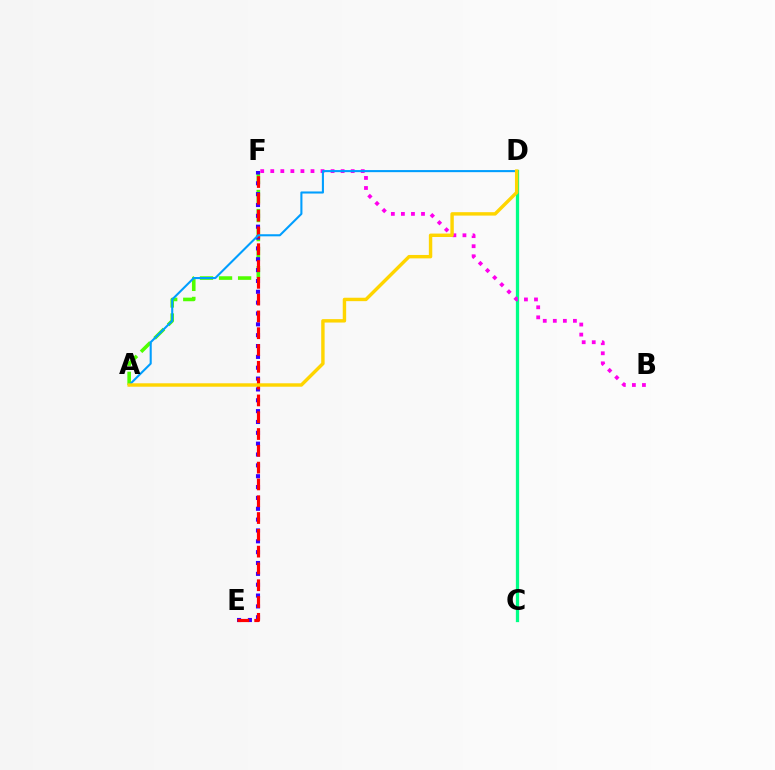{('A', 'F'): [{'color': '#4fff00', 'line_style': 'dashed', 'thickness': 2.59}], ('E', 'F'): [{'color': '#3700ff', 'line_style': 'dotted', 'thickness': 2.95}, {'color': '#ff0000', 'line_style': 'dashed', 'thickness': 2.28}], ('C', 'D'): [{'color': '#00ff86', 'line_style': 'solid', 'thickness': 2.35}], ('B', 'F'): [{'color': '#ff00ed', 'line_style': 'dotted', 'thickness': 2.73}], ('A', 'D'): [{'color': '#009eff', 'line_style': 'solid', 'thickness': 1.5}, {'color': '#ffd500', 'line_style': 'solid', 'thickness': 2.46}]}